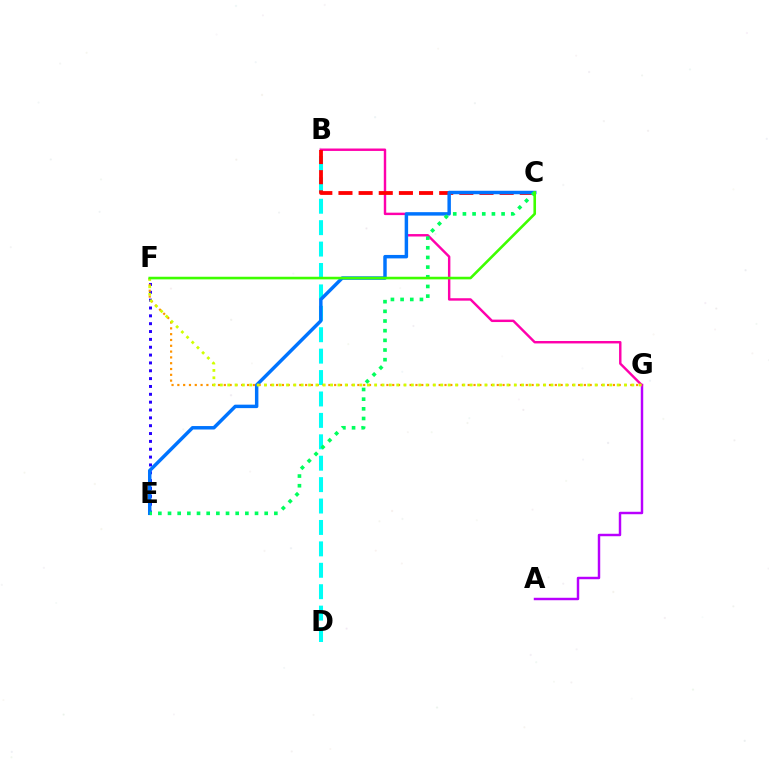{('E', 'F'): [{'color': '#2500ff', 'line_style': 'dotted', 'thickness': 2.13}], ('A', 'G'): [{'color': '#b900ff', 'line_style': 'solid', 'thickness': 1.77}], ('B', 'G'): [{'color': '#ff00ac', 'line_style': 'solid', 'thickness': 1.75}], ('B', 'D'): [{'color': '#00fff6', 'line_style': 'dashed', 'thickness': 2.91}], ('B', 'C'): [{'color': '#ff0000', 'line_style': 'dashed', 'thickness': 2.74}], ('C', 'E'): [{'color': '#0074ff', 'line_style': 'solid', 'thickness': 2.49}, {'color': '#00ff5c', 'line_style': 'dotted', 'thickness': 2.63}], ('F', 'G'): [{'color': '#ff9400', 'line_style': 'dotted', 'thickness': 1.58}, {'color': '#d1ff00', 'line_style': 'dotted', 'thickness': 2.0}], ('C', 'F'): [{'color': '#3dff00', 'line_style': 'solid', 'thickness': 1.88}]}